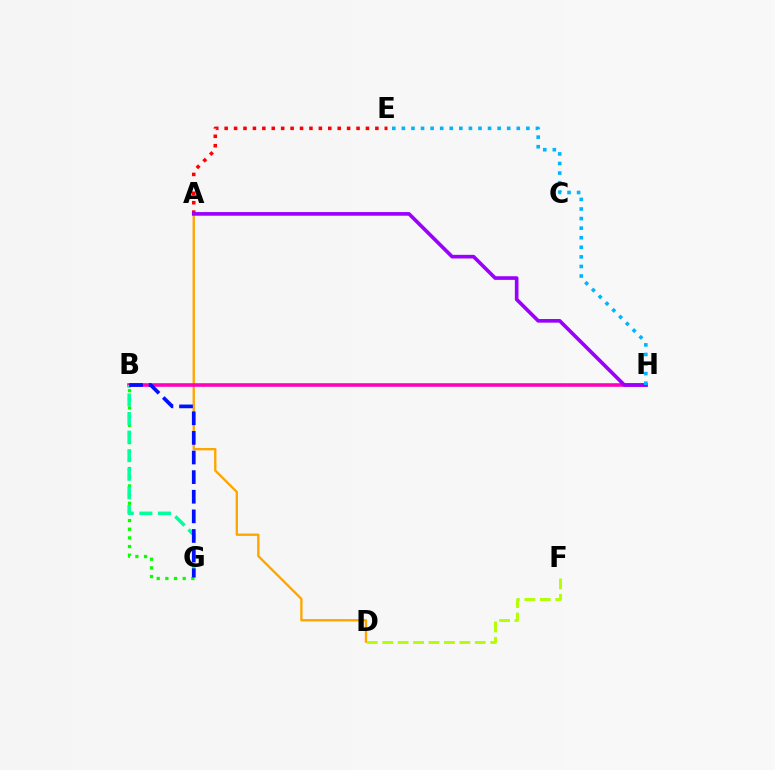{('B', 'G'): [{'color': '#08ff00', 'line_style': 'dotted', 'thickness': 2.35}, {'color': '#00ff9d', 'line_style': 'dashed', 'thickness': 2.53}, {'color': '#0010ff', 'line_style': 'dashed', 'thickness': 2.66}], ('A', 'D'): [{'color': '#ffa500', 'line_style': 'solid', 'thickness': 1.69}], ('A', 'E'): [{'color': '#ff0000', 'line_style': 'dotted', 'thickness': 2.56}], ('B', 'H'): [{'color': '#ff00bd', 'line_style': 'solid', 'thickness': 2.58}], ('D', 'F'): [{'color': '#b3ff00', 'line_style': 'dashed', 'thickness': 2.1}], ('A', 'H'): [{'color': '#9b00ff', 'line_style': 'solid', 'thickness': 2.62}], ('E', 'H'): [{'color': '#00b5ff', 'line_style': 'dotted', 'thickness': 2.6}]}